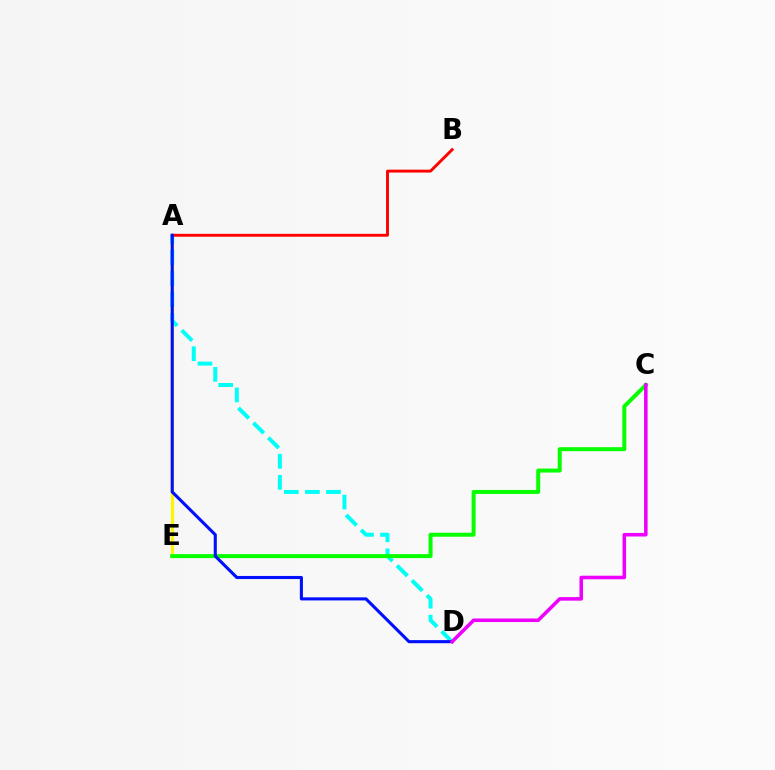{('A', 'E'): [{'color': '#fcf500', 'line_style': 'solid', 'thickness': 2.26}], ('A', 'D'): [{'color': '#00fff6', 'line_style': 'dashed', 'thickness': 2.86}, {'color': '#0010ff', 'line_style': 'solid', 'thickness': 2.23}], ('A', 'B'): [{'color': '#ff0000', 'line_style': 'solid', 'thickness': 2.09}], ('C', 'E'): [{'color': '#08ff00', 'line_style': 'solid', 'thickness': 2.87}], ('C', 'D'): [{'color': '#ee00ff', 'line_style': 'solid', 'thickness': 2.55}]}